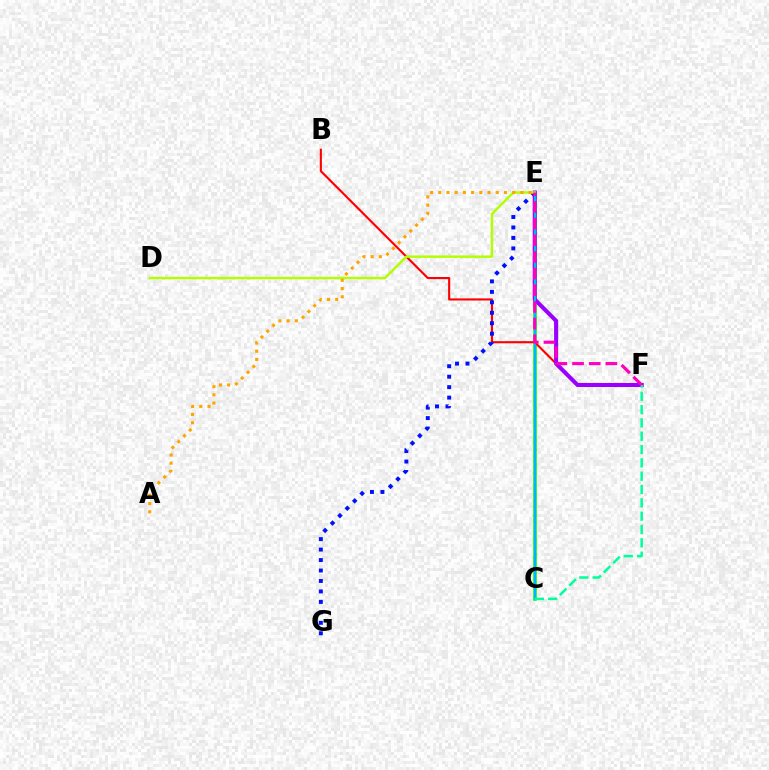{('C', 'E'): [{'color': '#08ff00', 'line_style': 'solid', 'thickness': 2.57}, {'color': '#00b5ff', 'line_style': 'solid', 'thickness': 1.59}], ('B', 'F'): [{'color': '#ff0000', 'line_style': 'solid', 'thickness': 1.53}], ('E', 'F'): [{'color': '#9b00ff', 'line_style': 'solid', 'thickness': 2.92}, {'color': '#ff00bd', 'line_style': 'dashed', 'thickness': 2.26}], ('E', 'G'): [{'color': '#0010ff', 'line_style': 'dotted', 'thickness': 2.84}], ('C', 'F'): [{'color': '#00ff9d', 'line_style': 'dashed', 'thickness': 1.81}], ('D', 'E'): [{'color': '#b3ff00', 'line_style': 'solid', 'thickness': 1.76}], ('A', 'E'): [{'color': '#ffa500', 'line_style': 'dotted', 'thickness': 2.23}]}